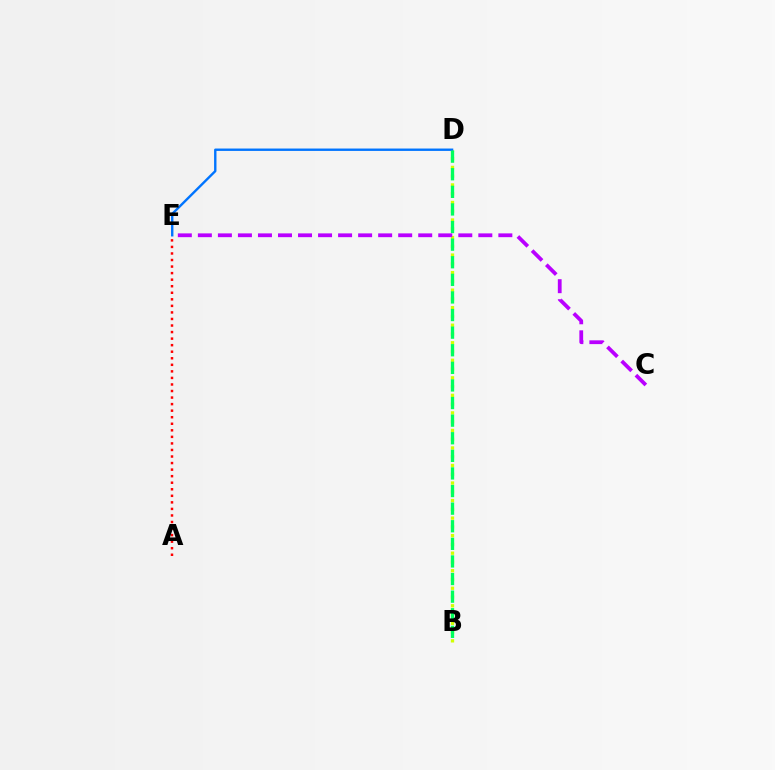{('A', 'E'): [{'color': '#ff0000', 'line_style': 'dotted', 'thickness': 1.78}], ('B', 'D'): [{'color': '#d1ff00', 'line_style': 'dotted', 'thickness': 2.38}, {'color': '#00ff5c', 'line_style': 'dashed', 'thickness': 2.39}], ('D', 'E'): [{'color': '#0074ff', 'line_style': 'solid', 'thickness': 1.72}], ('C', 'E'): [{'color': '#b900ff', 'line_style': 'dashed', 'thickness': 2.72}]}